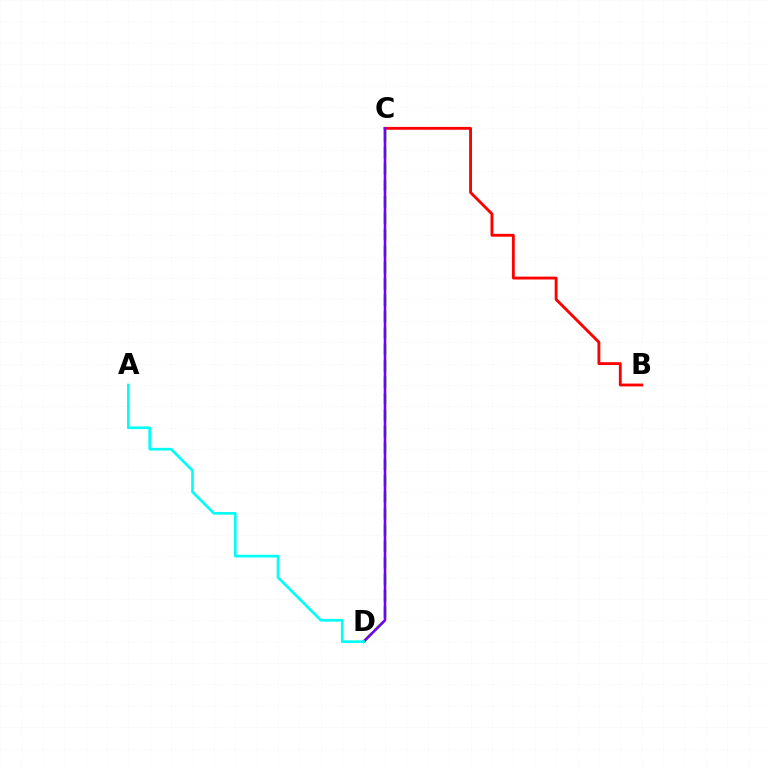{('C', 'D'): [{'color': '#84ff00', 'line_style': 'dashed', 'thickness': 2.23}, {'color': '#7200ff', 'line_style': 'solid', 'thickness': 1.86}], ('B', 'C'): [{'color': '#ff0000', 'line_style': 'solid', 'thickness': 2.06}], ('A', 'D'): [{'color': '#00fff6', 'line_style': 'solid', 'thickness': 1.93}]}